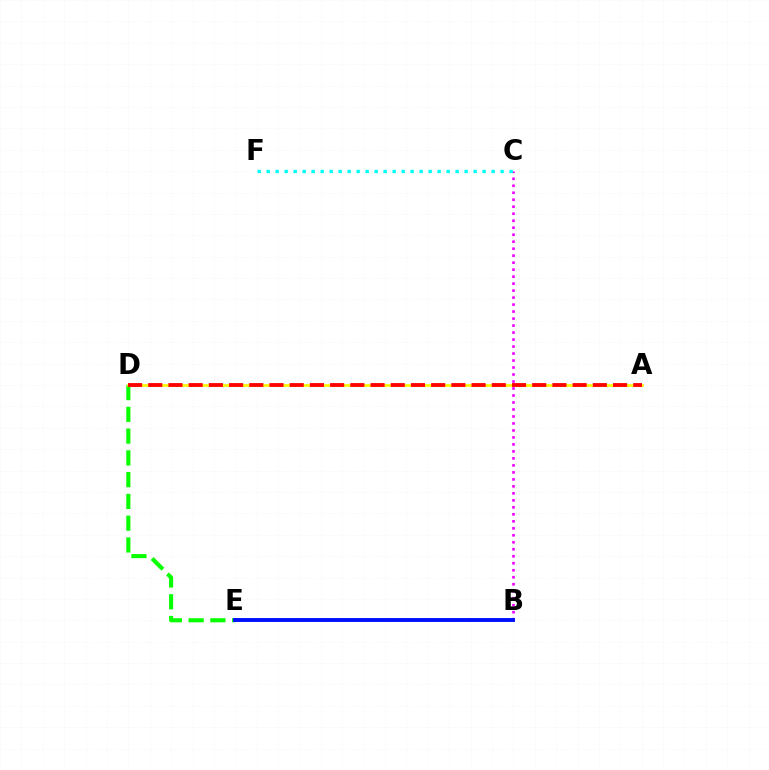{('D', 'E'): [{'color': '#08ff00', 'line_style': 'dashed', 'thickness': 2.96}], ('A', 'D'): [{'color': '#fcf500', 'line_style': 'solid', 'thickness': 1.91}, {'color': '#ff0000', 'line_style': 'dashed', 'thickness': 2.75}], ('B', 'C'): [{'color': '#ee00ff', 'line_style': 'dotted', 'thickness': 1.9}], ('C', 'F'): [{'color': '#00fff6', 'line_style': 'dotted', 'thickness': 2.44}], ('B', 'E'): [{'color': '#0010ff', 'line_style': 'solid', 'thickness': 2.81}]}